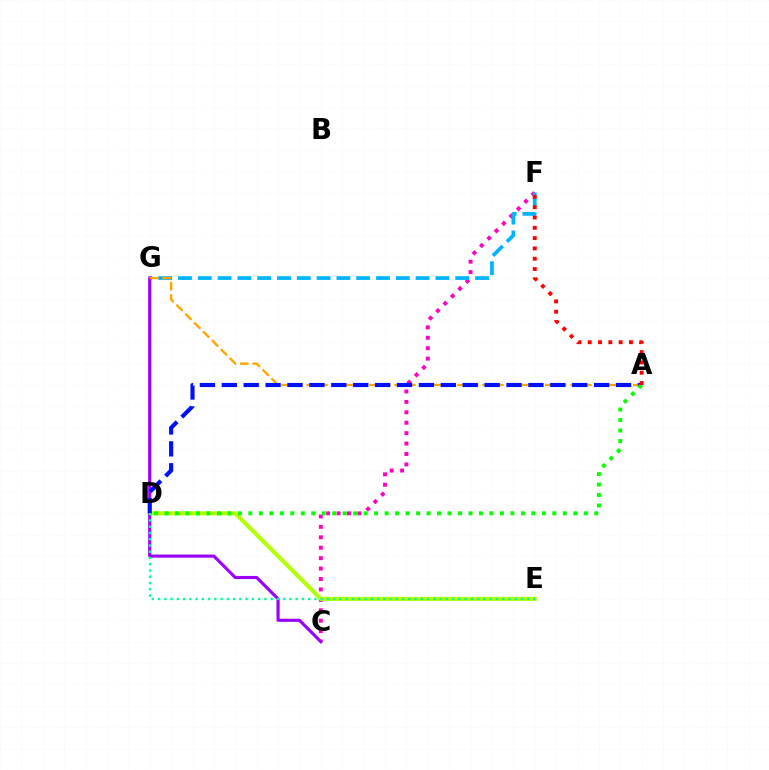{('C', 'F'): [{'color': '#ff00bd', 'line_style': 'dotted', 'thickness': 2.83}], ('D', 'E'): [{'color': '#b3ff00', 'line_style': 'solid', 'thickness': 2.92}, {'color': '#00ff9d', 'line_style': 'dotted', 'thickness': 1.7}], ('F', 'G'): [{'color': '#00b5ff', 'line_style': 'dashed', 'thickness': 2.69}], ('C', 'G'): [{'color': '#9b00ff', 'line_style': 'solid', 'thickness': 2.26}], ('A', 'G'): [{'color': '#ffa500', 'line_style': 'dashed', 'thickness': 1.71}], ('A', 'D'): [{'color': '#0010ff', 'line_style': 'dashed', 'thickness': 2.98}, {'color': '#08ff00', 'line_style': 'dotted', 'thickness': 2.85}], ('A', 'F'): [{'color': '#ff0000', 'line_style': 'dotted', 'thickness': 2.8}]}